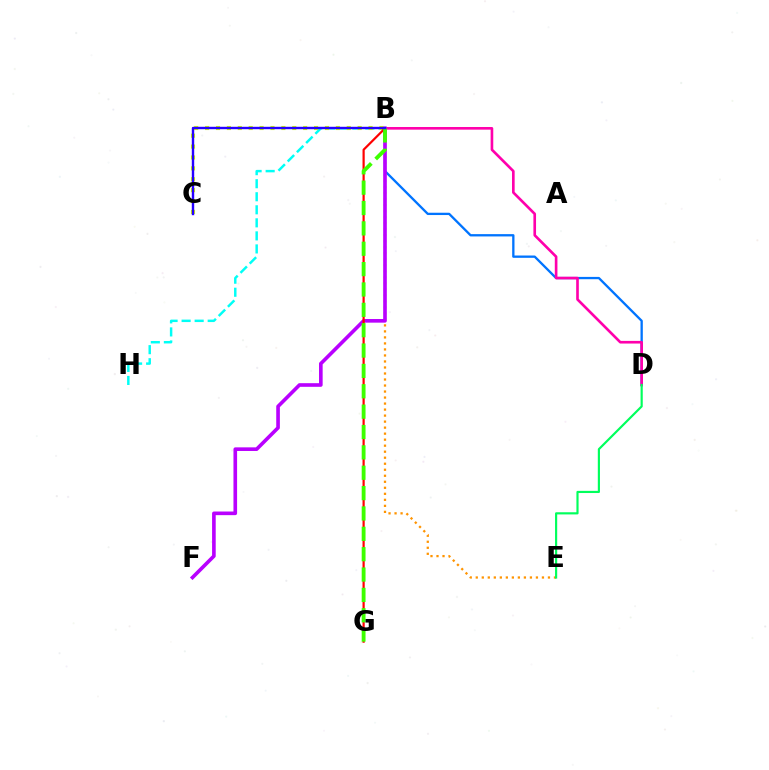{('B', 'H'): [{'color': '#00fff6', 'line_style': 'dashed', 'thickness': 1.77}], ('B', 'C'): [{'color': '#d1ff00', 'line_style': 'dotted', 'thickness': 2.96}, {'color': '#2500ff', 'line_style': 'solid', 'thickness': 1.74}], ('B', 'D'): [{'color': '#0074ff', 'line_style': 'solid', 'thickness': 1.66}, {'color': '#ff00ac', 'line_style': 'solid', 'thickness': 1.9}], ('B', 'E'): [{'color': '#ff9400', 'line_style': 'dotted', 'thickness': 1.63}], ('B', 'F'): [{'color': '#b900ff', 'line_style': 'solid', 'thickness': 2.62}], ('B', 'G'): [{'color': '#ff0000', 'line_style': 'solid', 'thickness': 1.58}, {'color': '#3dff00', 'line_style': 'dashed', 'thickness': 2.77}], ('D', 'E'): [{'color': '#00ff5c', 'line_style': 'solid', 'thickness': 1.56}]}